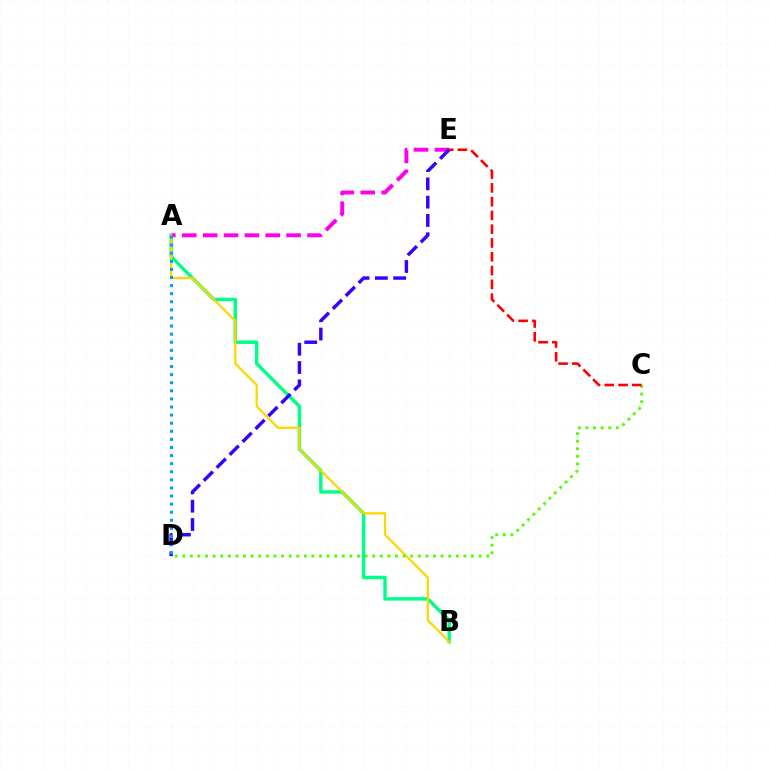{('A', 'B'): [{'color': '#00ff86', 'line_style': 'solid', 'thickness': 2.48}, {'color': '#ffd500', 'line_style': 'solid', 'thickness': 1.64}], ('A', 'E'): [{'color': '#ff00ed', 'line_style': 'dashed', 'thickness': 2.84}], ('C', 'D'): [{'color': '#4fff00', 'line_style': 'dotted', 'thickness': 2.06}], ('C', 'E'): [{'color': '#ff0000', 'line_style': 'dashed', 'thickness': 1.87}], ('D', 'E'): [{'color': '#3700ff', 'line_style': 'dashed', 'thickness': 2.49}], ('A', 'D'): [{'color': '#009eff', 'line_style': 'dotted', 'thickness': 2.2}]}